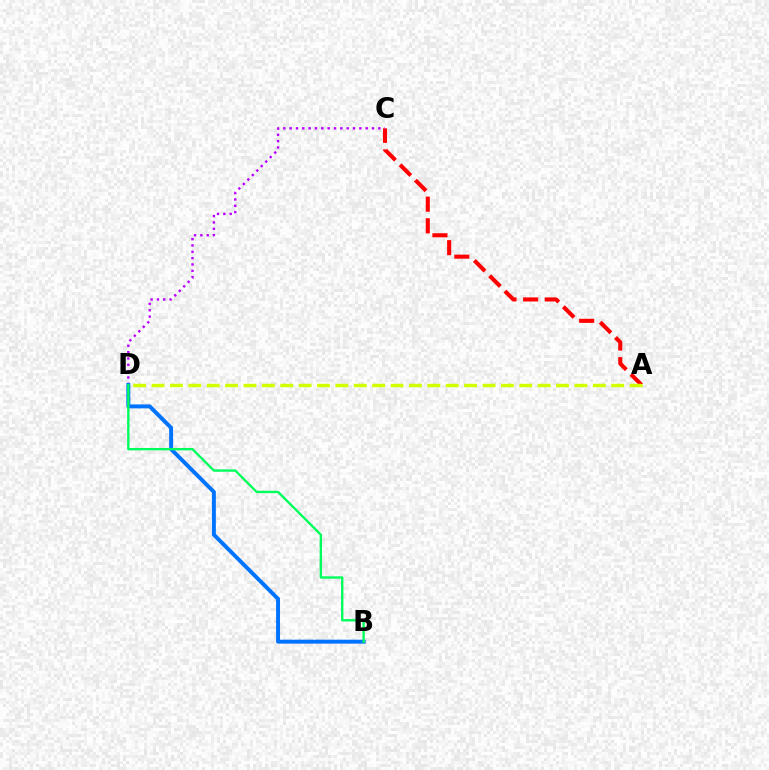{('A', 'C'): [{'color': '#ff0000', 'line_style': 'dashed', 'thickness': 2.94}], ('C', 'D'): [{'color': '#b900ff', 'line_style': 'dotted', 'thickness': 1.72}], ('B', 'D'): [{'color': '#0074ff', 'line_style': 'solid', 'thickness': 2.84}, {'color': '#00ff5c', 'line_style': 'solid', 'thickness': 1.7}], ('A', 'D'): [{'color': '#d1ff00', 'line_style': 'dashed', 'thickness': 2.5}]}